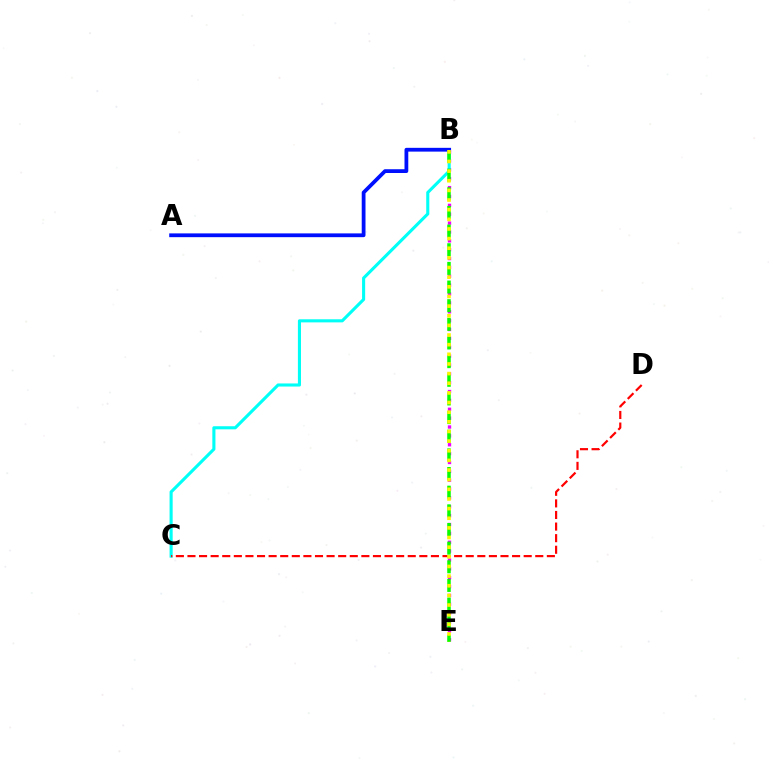{('B', 'E'): [{'color': '#ee00ff', 'line_style': 'dotted', 'thickness': 2.41}, {'color': '#08ff00', 'line_style': 'dashed', 'thickness': 2.53}, {'color': '#fcf500', 'line_style': 'dotted', 'thickness': 2.62}], ('B', 'C'): [{'color': '#00fff6', 'line_style': 'solid', 'thickness': 2.23}], ('C', 'D'): [{'color': '#ff0000', 'line_style': 'dashed', 'thickness': 1.57}], ('A', 'B'): [{'color': '#0010ff', 'line_style': 'solid', 'thickness': 2.72}]}